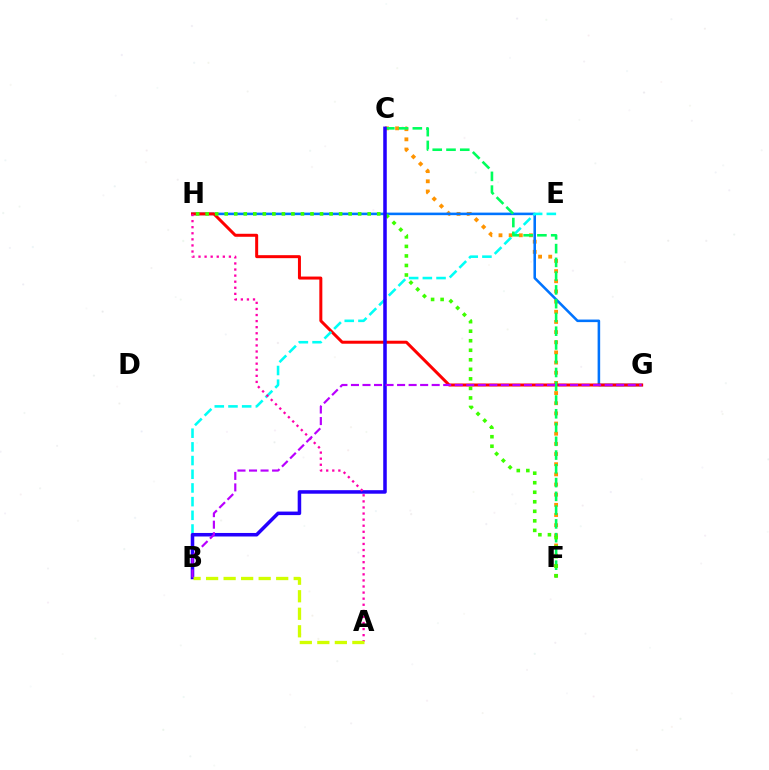{('C', 'F'): [{'color': '#ff9400', 'line_style': 'dotted', 'thickness': 2.76}, {'color': '#00ff5c', 'line_style': 'dashed', 'thickness': 1.87}], ('G', 'H'): [{'color': '#0074ff', 'line_style': 'solid', 'thickness': 1.84}, {'color': '#ff0000', 'line_style': 'solid', 'thickness': 2.16}], ('B', 'E'): [{'color': '#00fff6', 'line_style': 'dashed', 'thickness': 1.86}], ('F', 'H'): [{'color': '#3dff00', 'line_style': 'dotted', 'thickness': 2.59}], ('B', 'C'): [{'color': '#2500ff', 'line_style': 'solid', 'thickness': 2.54}], ('A', 'H'): [{'color': '#ff00ac', 'line_style': 'dotted', 'thickness': 1.65}], ('B', 'G'): [{'color': '#b900ff', 'line_style': 'dashed', 'thickness': 1.57}], ('A', 'B'): [{'color': '#d1ff00', 'line_style': 'dashed', 'thickness': 2.38}]}